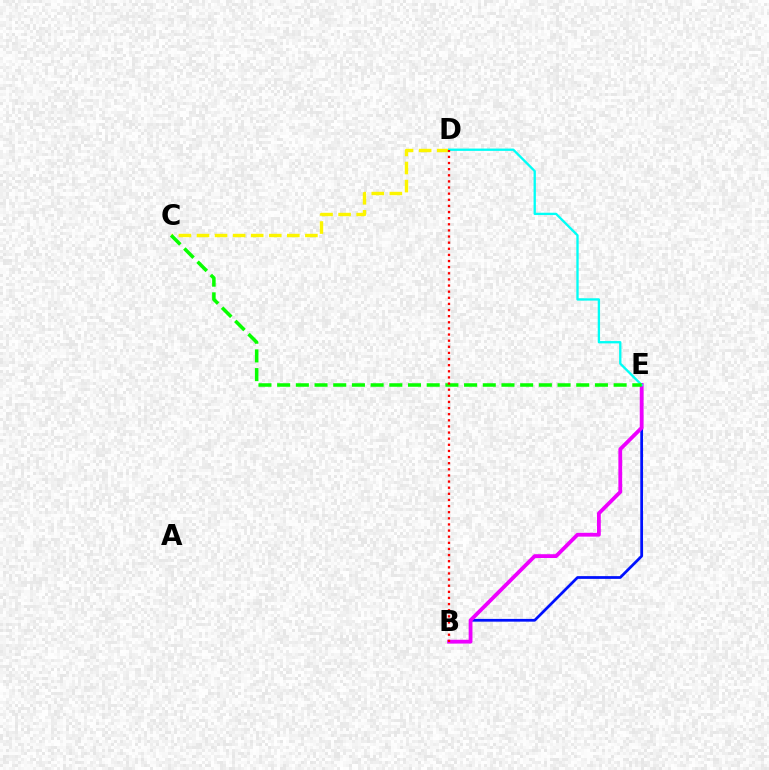{('B', 'E'): [{'color': '#0010ff', 'line_style': 'solid', 'thickness': 1.98}, {'color': '#ee00ff', 'line_style': 'solid', 'thickness': 2.74}], ('C', 'D'): [{'color': '#fcf500', 'line_style': 'dashed', 'thickness': 2.45}], ('D', 'E'): [{'color': '#00fff6', 'line_style': 'solid', 'thickness': 1.67}], ('C', 'E'): [{'color': '#08ff00', 'line_style': 'dashed', 'thickness': 2.54}], ('B', 'D'): [{'color': '#ff0000', 'line_style': 'dotted', 'thickness': 1.66}]}